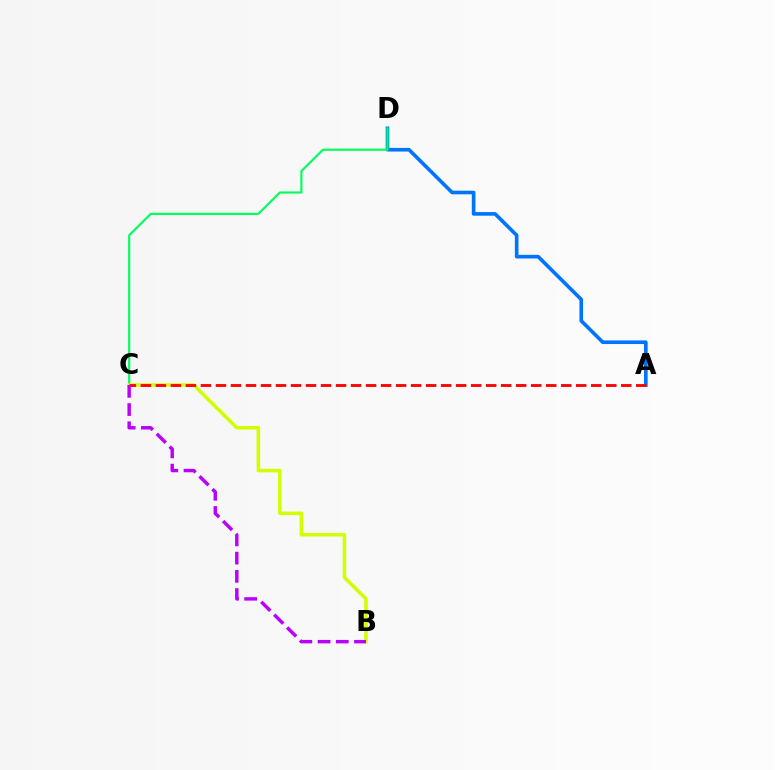{('A', 'D'): [{'color': '#0074ff', 'line_style': 'solid', 'thickness': 2.61}], ('C', 'D'): [{'color': '#00ff5c', 'line_style': 'solid', 'thickness': 1.54}], ('B', 'C'): [{'color': '#d1ff00', 'line_style': 'solid', 'thickness': 2.55}, {'color': '#b900ff', 'line_style': 'dashed', 'thickness': 2.47}], ('A', 'C'): [{'color': '#ff0000', 'line_style': 'dashed', 'thickness': 2.04}]}